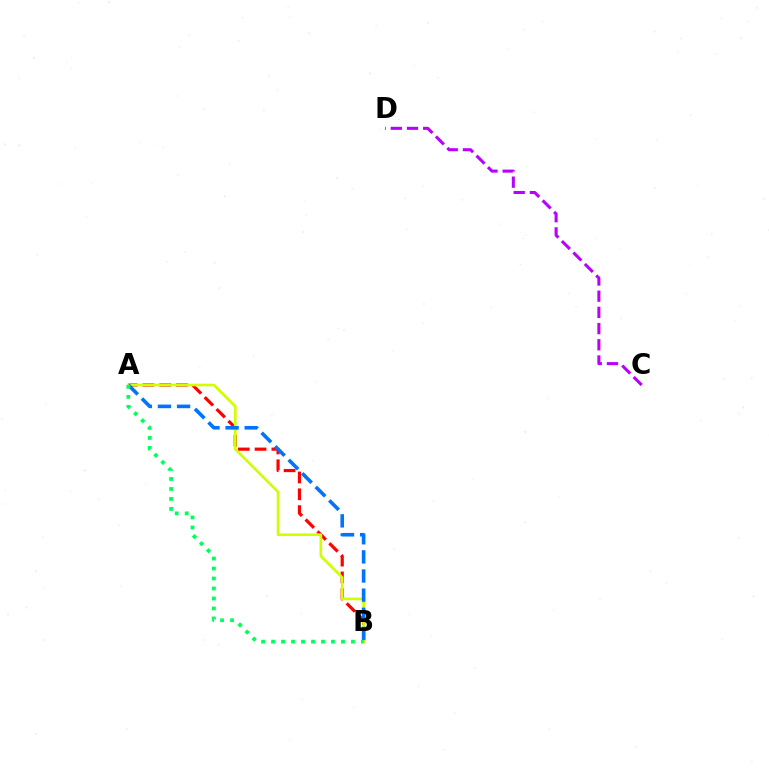{('A', 'B'): [{'color': '#ff0000', 'line_style': 'dashed', 'thickness': 2.28}, {'color': '#d1ff00', 'line_style': 'solid', 'thickness': 1.91}, {'color': '#0074ff', 'line_style': 'dashed', 'thickness': 2.6}, {'color': '#00ff5c', 'line_style': 'dotted', 'thickness': 2.71}], ('C', 'D'): [{'color': '#b900ff', 'line_style': 'dashed', 'thickness': 2.2}]}